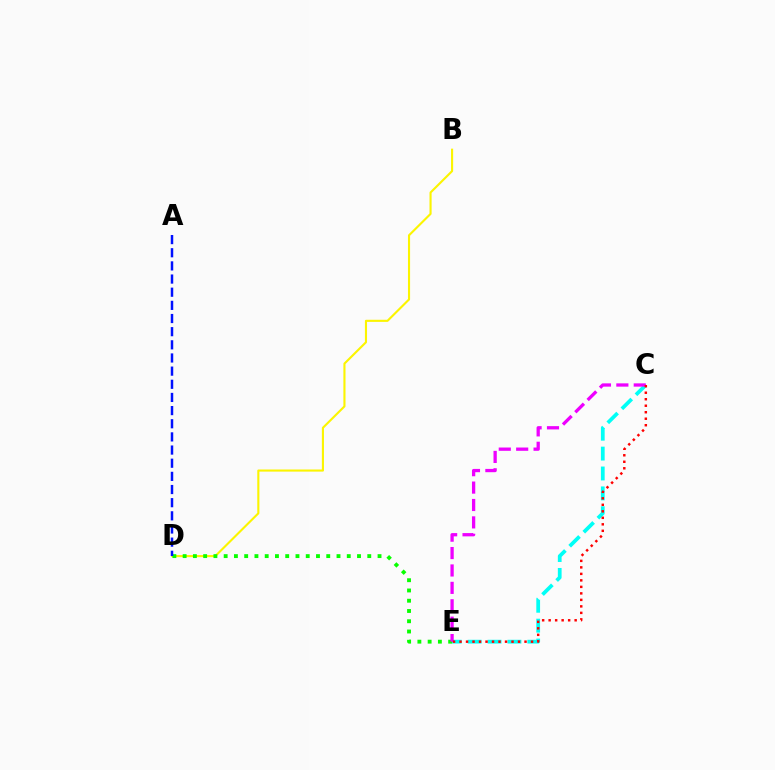{('C', 'E'): [{'color': '#00fff6', 'line_style': 'dashed', 'thickness': 2.7}, {'color': '#ee00ff', 'line_style': 'dashed', 'thickness': 2.36}, {'color': '#ff0000', 'line_style': 'dotted', 'thickness': 1.77}], ('B', 'D'): [{'color': '#fcf500', 'line_style': 'solid', 'thickness': 1.52}], ('D', 'E'): [{'color': '#08ff00', 'line_style': 'dotted', 'thickness': 2.79}], ('A', 'D'): [{'color': '#0010ff', 'line_style': 'dashed', 'thickness': 1.79}]}